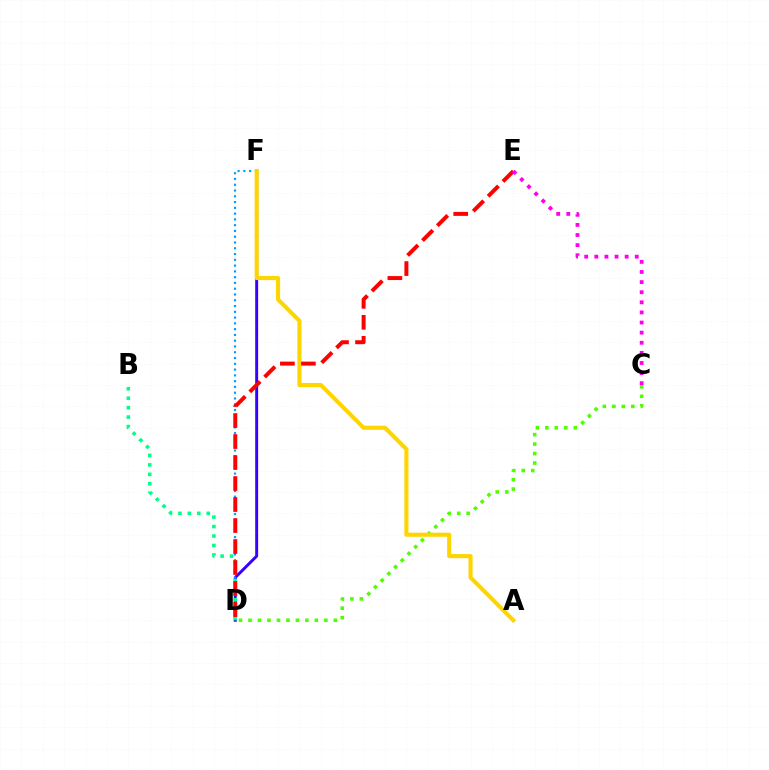{('D', 'F'): [{'color': '#3700ff', 'line_style': 'solid', 'thickness': 2.12}, {'color': '#009eff', 'line_style': 'dotted', 'thickness': 1.57}], ('C', 'D'): [{'color': '#4fff00', 'line_style': 'dotted', 'thickness': 2.58}], ('B', 'D'): [{'color': '#00ff86', 'line_style': 'dotted', 'thickness': 2.57}], ('A', 'F'): [{'color': '#ffd500', 'line_style': 'solid', 'thickness': 2.94}], ('D', 'E'): [{'color': '#ff0000', 'line_style': 'dashed', 'thickness': 2.85}], ('C', 'E'): [{'color': '#ff00ed', 'line_style': 'dotted', 'thickness': 2.75}]}